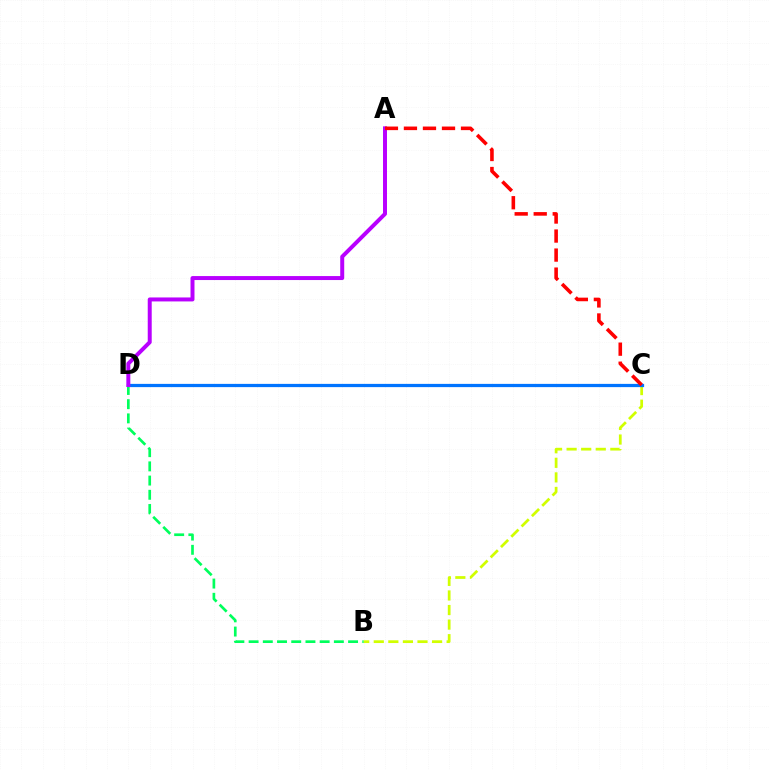{('B', 'C'): [{'color': '#d1ff00', 'line_style': 'dashed', 'thickness': 1.98}], ('C', 'D'): [{'color': '#0074ff', 'line_style': 'solid', 'thickness': 2.34}], ('B', 'D'): [{'color': '#00ff5c', 'line_style': 'dashed', 'thickness': 1.93}], ('A', 'D'): [{'color': '#b900ff', 'line_style': 'solid', 'thickness': 2.86}], ('A', 'C'): [{'color': '#ff0000', 'line_style': 'dashed', 'thickness': 2.58}]}